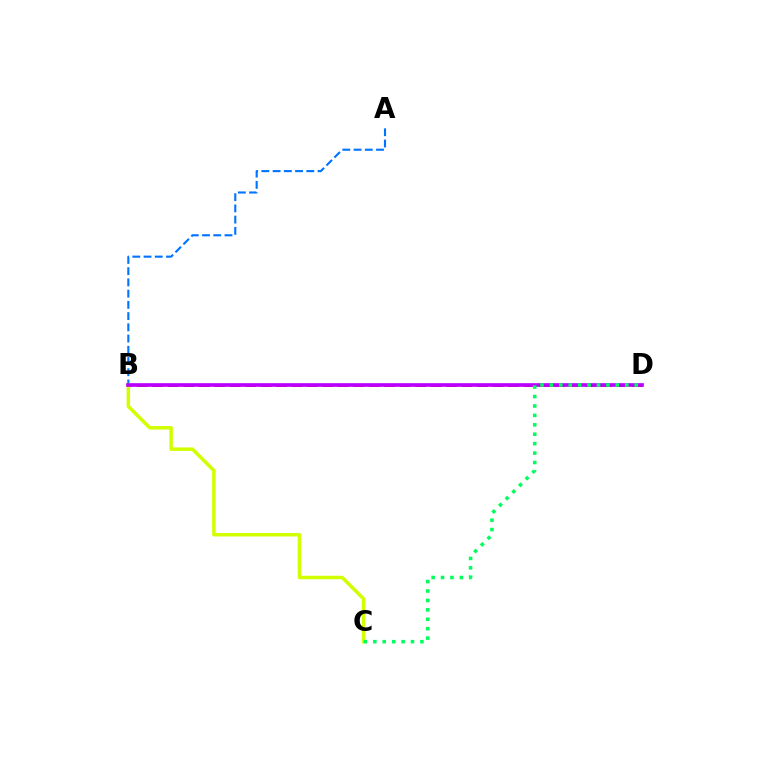{('A', 'B'): [{'color': '#0074ff', 'line_style': 'dashed', 'thickness': 1.53}], ('B', 'D'): [{'color': '#ff0000', 'line_style': 'dashed', 'thickness': 2.1}, {'color': '#b900ff', 'line_style': 'solid', 'thickness': 2.63}], ('B', 'C'): [{'color': '#d1ff00', 'line_style': 'solid', 'thickness': 2.52}], ('C', 'D'): [{'color': '#00ff5c', 'line_style': 'dotted', 'thickness': 2.56}]}